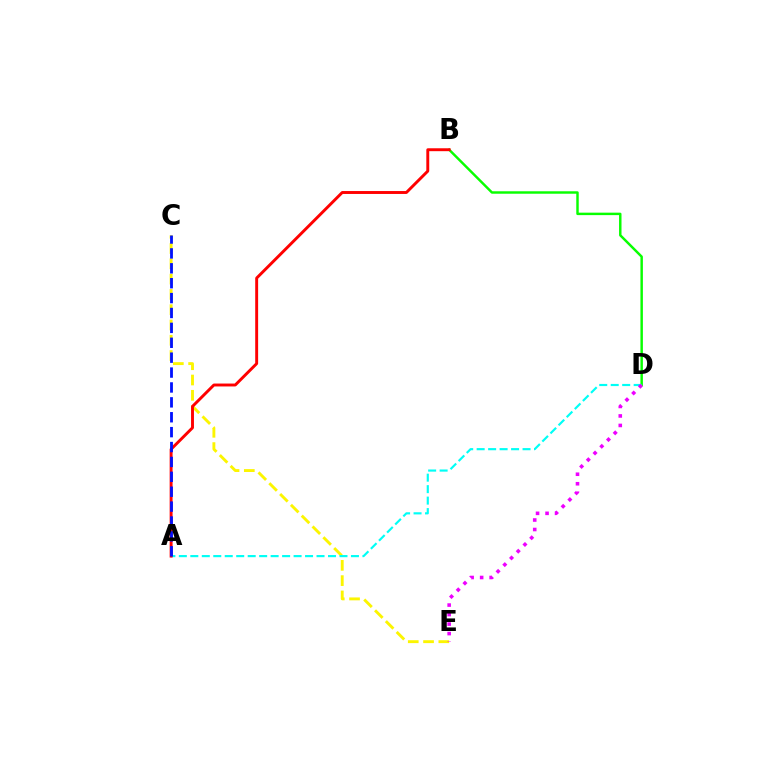{('B', 'D'): [{'color': '#08ff00', 'line_style': 'solid', 'thickness': 1.77}], ('C', 'E'): [{'color': '#fcf500', 'line_style': 'dashed', 'thickness': 2.08}], ('A', 'D'): [{'color': '#00fff6', 'line_style': 'dashed', 'thickness': 1.56}], ('A', 'B'): [{'color': '#ff0000', 'line_style': 'solid', 'thickness': 2.1}], ('D', 'E'): [{'color': '#ee00ff', 'line_style': 'dotted', 'thickness': 2.58}], ('A', 'C'): [{'color': '#0010ff', 'line_style': 'dashed', 'thickness': 2.02}]}